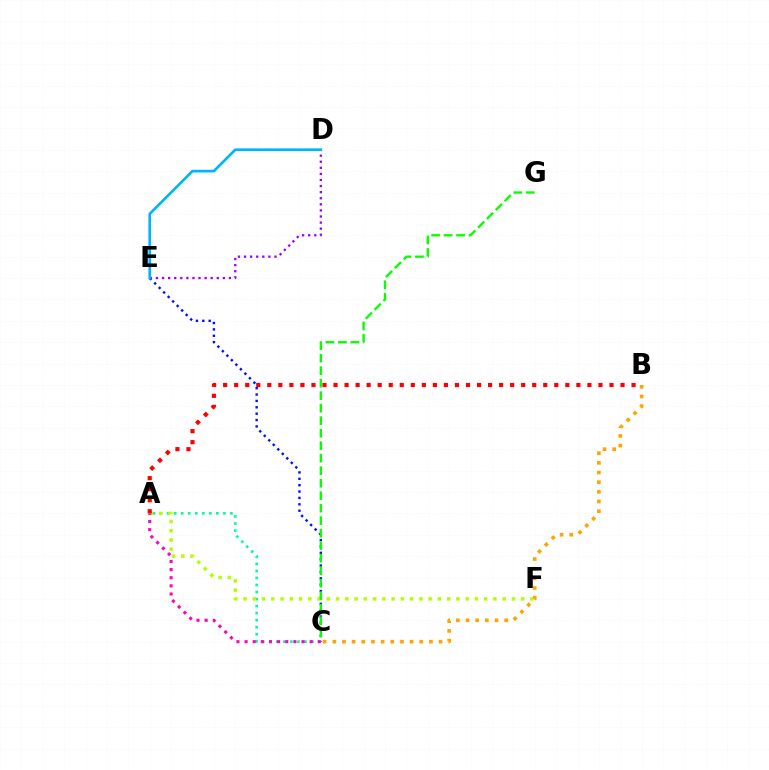{('C', 'E'): [{'color': '#0010ff', 'line_style': 'dotted', 'thickness': 1.73}], ('A', 'C'): [{'color': '#00ff9d', 'line_style': 'dotted', 'thickness': 1.91}, {'color': '#ff00bd', 'line_style': 'dotted', 'thickness': 2.21}], ('D', 'E'): [{'color': '#9b00ff', 'line_style': 'dotted', 'thickness': 1.65}, {'color': '#00b5ff', 'line_style': 'solid', 'thickness': 1.92}], ('A', 'F'): [{'color': '#b3ff00', 'line_style': 'dotted', 'thickness': 2.51}], ('A', 'B'): [{'color': '#ff0000', 'line_style': 'dotted', 'thickness': 3.0}], ('C', 'G'): [{'color': '#08ff00', 'line_style': 'dashed', 'thickness': 1.7}], ('B', 'C'): [{'color': '#ffa500', 'line_style': 'dotted', 'thickness': 2.63}]}